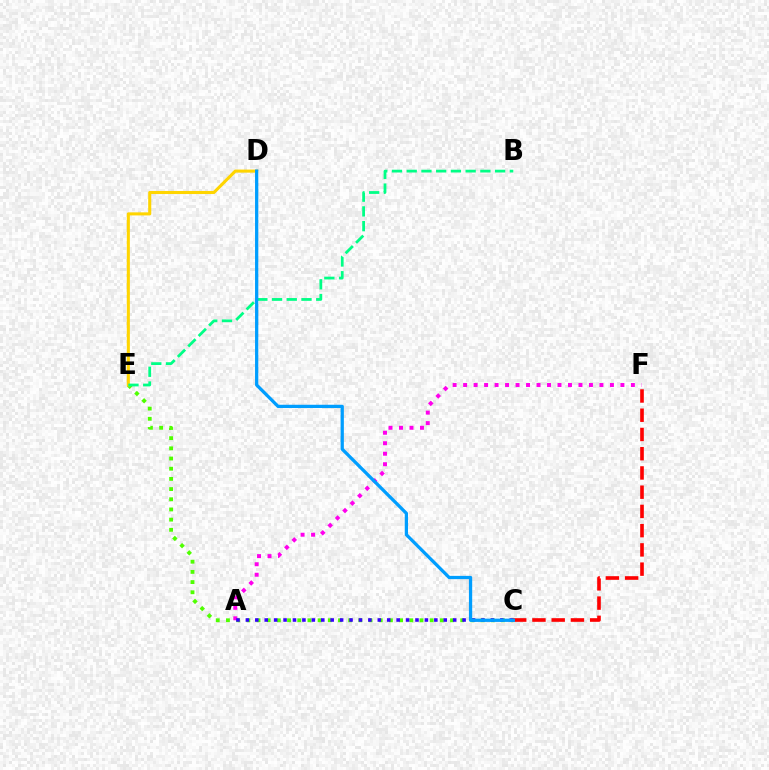{('C', 'E'): [{'color': '#4fff00', 'line_style': 'dotted', 'thickness': 2.77}], ('A', 'F'): [{'color': '#ff00ed', 'line_style': 'dotted', 'thickness': 2.85}], ('A', 'C'): [{'color': '#3700ff', 'line_style': 'dotted', 'thickness': 2.56}], ('D', 'E'): [{'color': '#ffd500', 'line_style': 'solid', 'thickness': 2.21}], ('C', 'F'): [{'color': '#ff0000', 'line_style': 'dashed', 'thickness': 2.61}], ('B', 'E'): [{'color': '#00ff86', 'line_style': 'dashed', 'thickness': 2.0}], ('C', 'D'): [{'color': '#009eff', 'line_style': 'solid', 'thickness': 2.35}]}